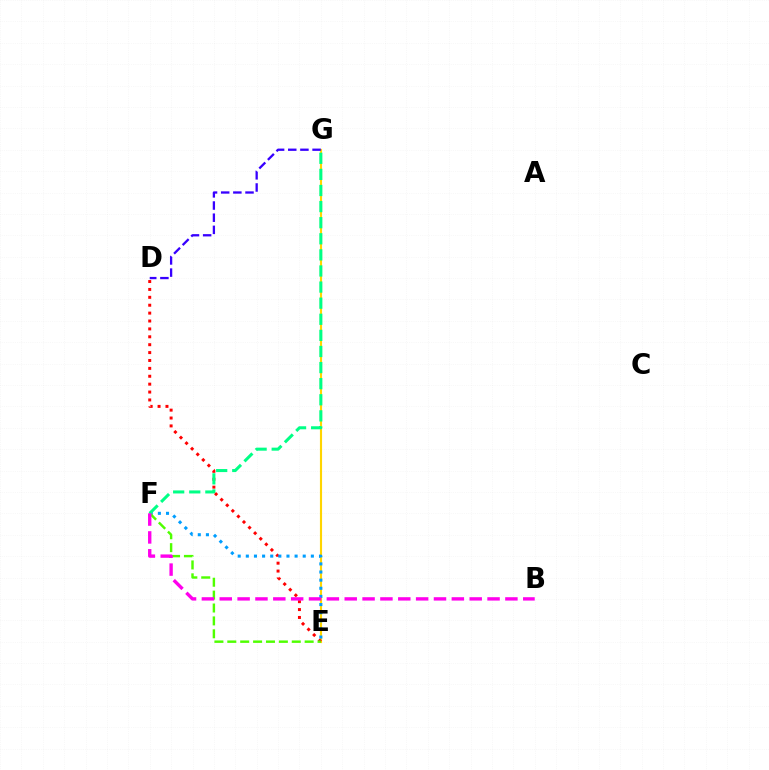{('E', 'G'): [{'color': '#ffd500', 'line_style': 'solid', 'thickness': 1.54}], ('D', 'E'): [{'color': '#ff0000', 'line_style': 'dotted', 'thickness': 2.14}], ('E', 'F'): [{'color': '#009eff', 'line_style': 'dotted', 'thickness': 2.21}, {'color': '#4fff00', 'line_style': 'dashed', 'thickness': 1.75}], ('F', 'G'): [{'color': '#00ff86', 'line_style': 'dashed', 'thickness': 2.19}], ('D', 'G'): [{'color': '#3700ff', 'line_style': 'dashed', 'thickness': 1.65}], ('B', 'F'): [{'color': '#ff00ed', 'line_style': 'dashed', 'thickness': 2.43}]}